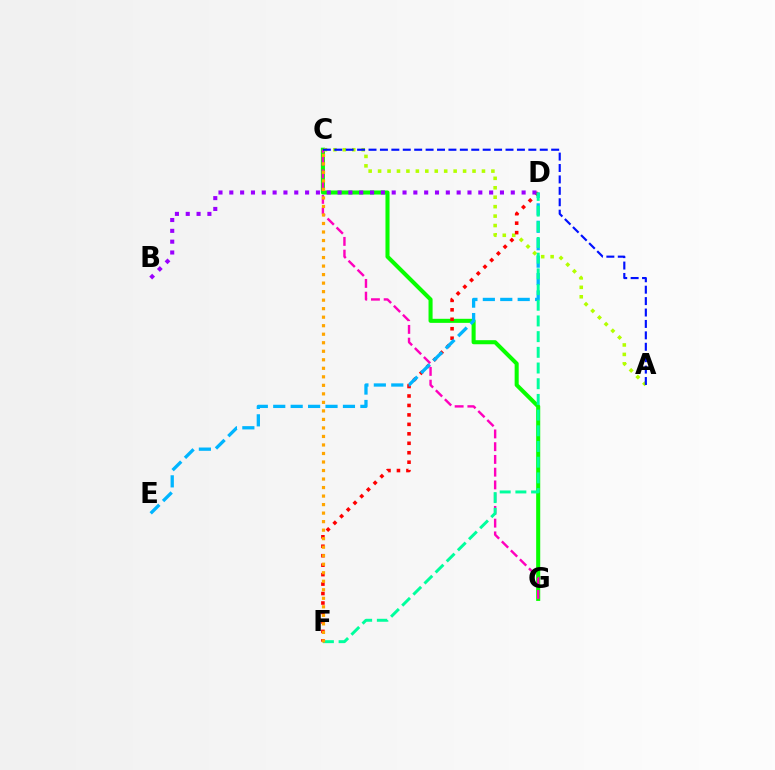{('C', 'G'): [{'color': '#08ff00', 'line_style': 'solid', 'thickness': 2.92}, {'color': '#ff00bd', 'line_style': 'dashed', 'thickness': 1.73}], ('A', 'C'): [{'color': '#b3ff00', 'line_style': 'dotted', 'thickness': 2.57}, {'color': '#0010ff', 'line_style': 'dashed', 'thickness': 1.55}], ('D', 'F'): [{'color': '#ff0000', 'line_style': 'dotted', 'thickness': 2.57}, {'color': '#00ff9d', 'line_style': 'dashed', 'thickness': 2.13}], ('B', 'D'): [{'color': '#9b00ff', 'line_style': 'dotted', 'thickness': 2.94}], ('D', 'E'): [{'color': '#00b5ff', 'line_style': 'dashed', 'thickness': 2.37}], ('C', 'F'): [{'color': '#ffa500', 'line_style': 'dotted', 'thickness': 2.31}]}